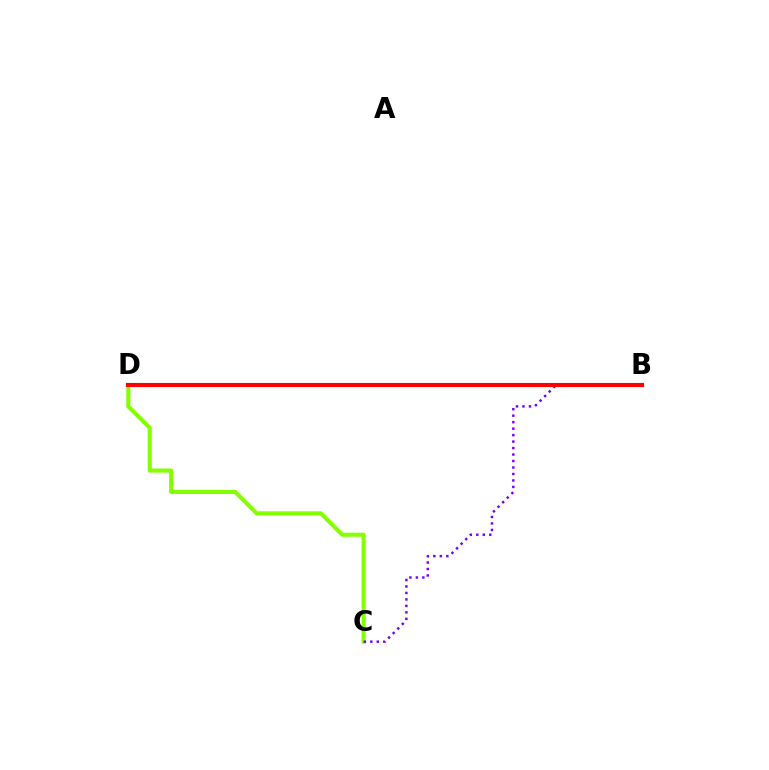{('C', 'D'): [{'color': '#84ff00', 'line_style': 'solid', 'thickness': 2.95}], ('B', 'C'): [{'color': '#7200ff', 'line_style': 'dotted', 'thickness': 1.76}], ('B', 'D'): [{'color': '#00fff6', 'line_style': 'solid', 'thickness': 1.52}, {'color': '#ff0000', 'line_style': 'solid', 'thickness': 2.97}]}